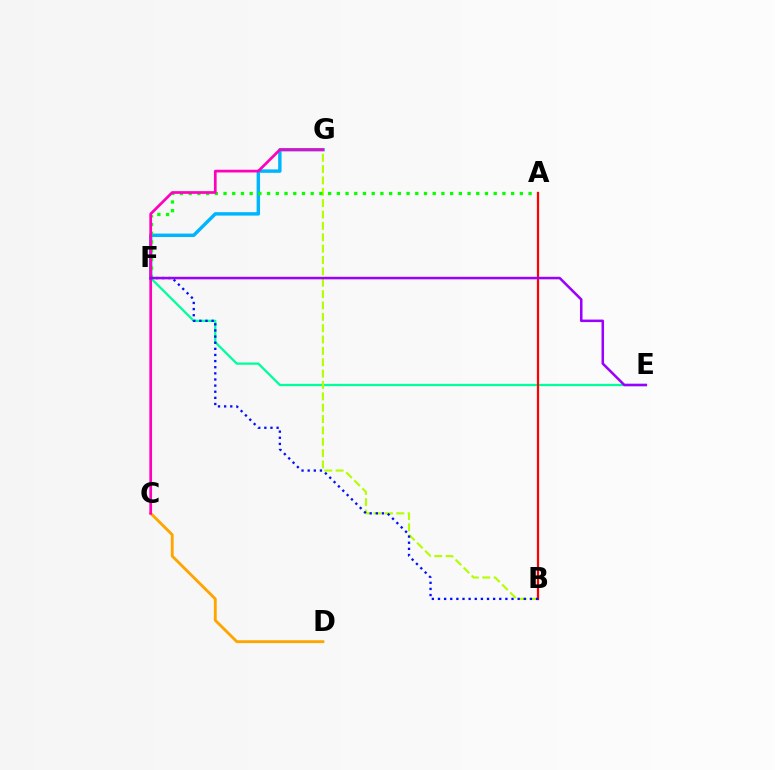{('E', 'F'): [{'color': '#00ff9d', 'line_style': 'solid', 'thickness': 1.64}, {'color': '#9b00ff', 'line_style': 'solid', 'thickness': 1.82}], ('F', 'G'): [{'color': '#00b5ff', 'line_style': 'solid', 'thickness': 2.47}], ('B', 'G'): [{'color': '#b3ff00', 'line_style': 'dashed', 'thickness': 1.54}], ('A', 'F'): [{'color': '#08ff00', 'line_style': 'dotted', 'thickness': 2.37}], ('A', 'B'): [{'color': '#ff0000', 'line_style': 'solid', 'thickness': 1.6}], ('C', 'D'): [{'color': '#ffa500', 'line_style': 'solid', 'thickness': 2.06}], ('C', 'G'): [{'color': '#ff00bd', 'line_style': 'solid', 'thickness': 1.94}], ('B', 'F'): [{'color': '#0010ff', 'line_style': 'dotted', 'thickness': 1.67}]}